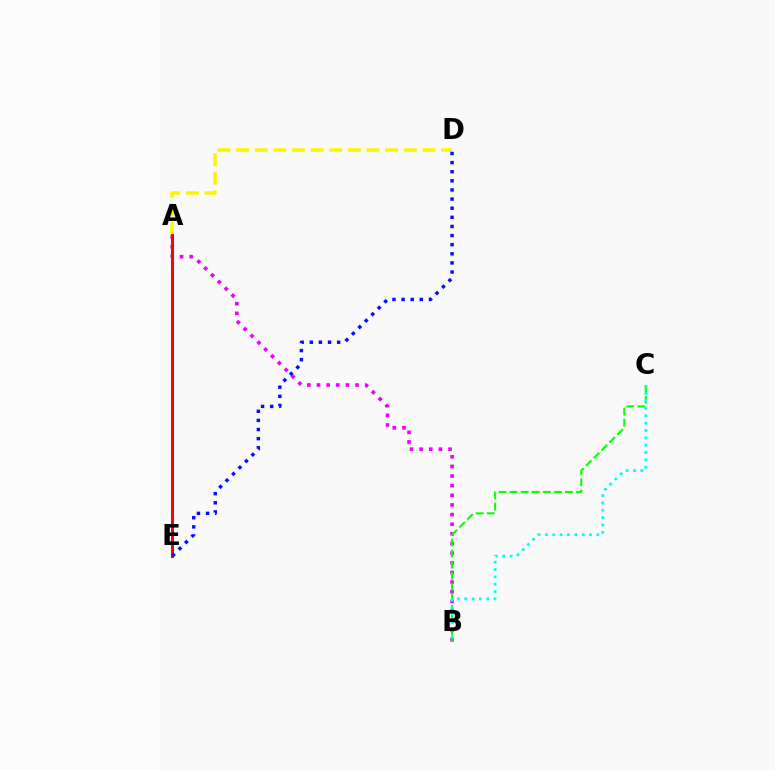{('A', 'D'): [{'color': '#fcf500', 'line_style': 'dashed', 'thickness': 2.53}], ('A', 'B'): [{'color': '#ee00ff', 'line_style': 'dotted', 'thickness': 2.62}], ('B', 'C'): [{'color': '#08ff00', 'line_style': 'dashed', 'thickness': 1.5}, {'color': '#00fff6', 'line_style': 'dotted', 'thickness': 2.0}], ('A', 'E'): [{'color': '#ff0000', 'line_style': 'solid', 'thickness': 2.14}], ('D', 'E'): [{'color': '#0010ff', 'line_style': 'dotted', 'thickness': 2.48}]}